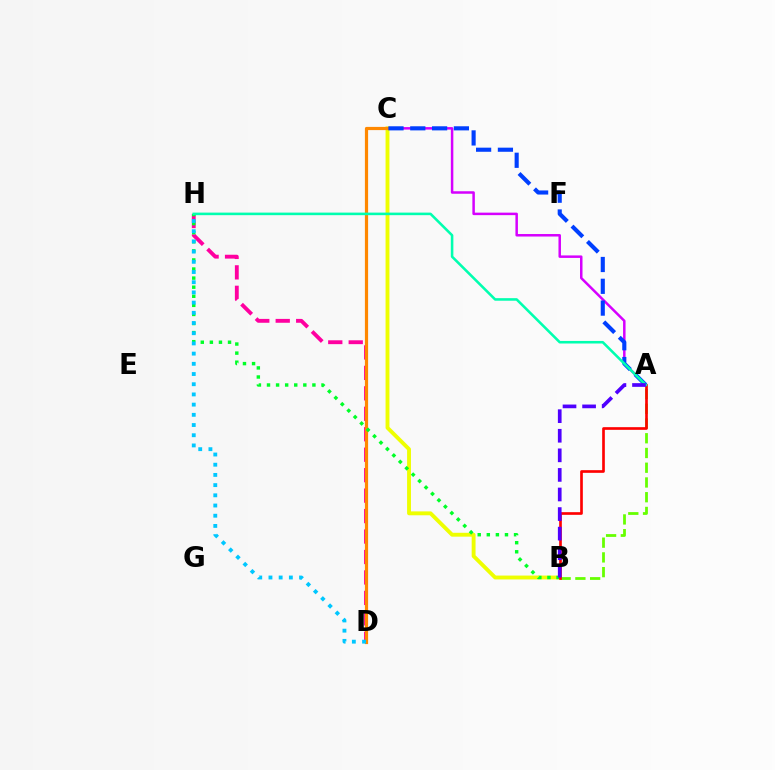{('B', 'C'): [{'color': '#eeff00', 'line_style': 'solid', 'thickness': 2.79}], ('A', 'C'): [{'color': '#d600ff', 'line_style': 'solid', 'thickness': 1.8}, {'color': '#003fff', 'line_style': 'dashed', 'thickness': 2.96}], ('D', 'H'): [{'color': '#ff00a0', 'line_style': 'dashed', 'thickness': 2.78}, {'color': '#00c7ff', 'line_style': 'dotted', 'thickness': 2.77}], ('C', 'D'): [{'color': '#ff8800', 'line_style': 'solid', 'thickness': 2.31}], ('A', 'B'): [{'color': '#66ff00', 'line_style': 'dashed', 'thickness': 2.0}, {'color': '#ff0000', 'line_style': 'solid', 'thickness': 1.93}, {'color': '#4f00ff', 'line_style': 'dashed', 'thickness': 2.66}], ('B', 'H'): [{'color': '#00ff27', 'line_style': 'dotted', 'thickness': 2.47}], ('A', 'H'): [{'color': '#00ffaf', 'line_style': 'solid', 'thickness': 1.85}]}